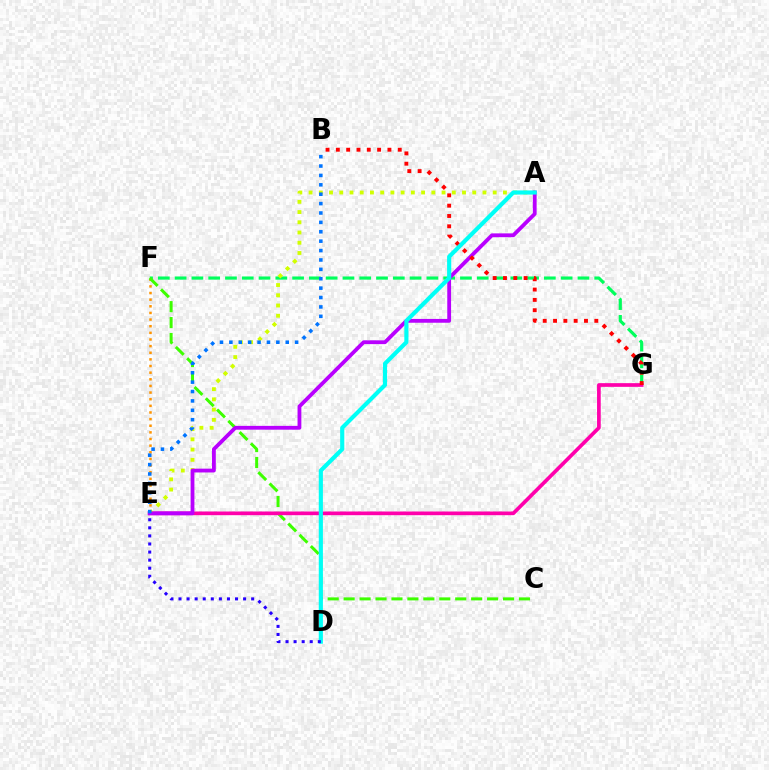{('F', 'G'): [{'color': '#00ff5c', 'line_style': 'dashed', 'thickness': 2.28}], ('E', 'F'): [{'color': '#ff9400', 'line_style': 'dotted', 'thickness': 1.8}], ('C', 'F'): [{'color': '#3dff00', 'line_style': 'dashed', 'thickness': 2.17}], ('E', 'G'): [{'color': '#ff00ac', 'line_style': 'solid', 'thickness': 2.66}], ('A', 'E'): [{'color': '#d1ff00', 'line_style': 'dotted', 'thickness': 2.78}, {'color': '#b900ff', 'line_style': 'solid', 'thickness': 2.74}], ('B', 'E'): [{'color': '#0074ff', 'line_style': 'dotted', 'thickness': 2.55}], ('B', 'G'): [{'color': '#ff0000', 'line_style': 'dotted', 'thickness': 2.8}], ('A', 'D'): [{'color': '#00fff6', 'line_style': 'solid', 'thickness': 2.98}], ('D', 'E'): [{'color': '#2500ff', 'line_style': 'dotted', 'thickness': 2.19}]}